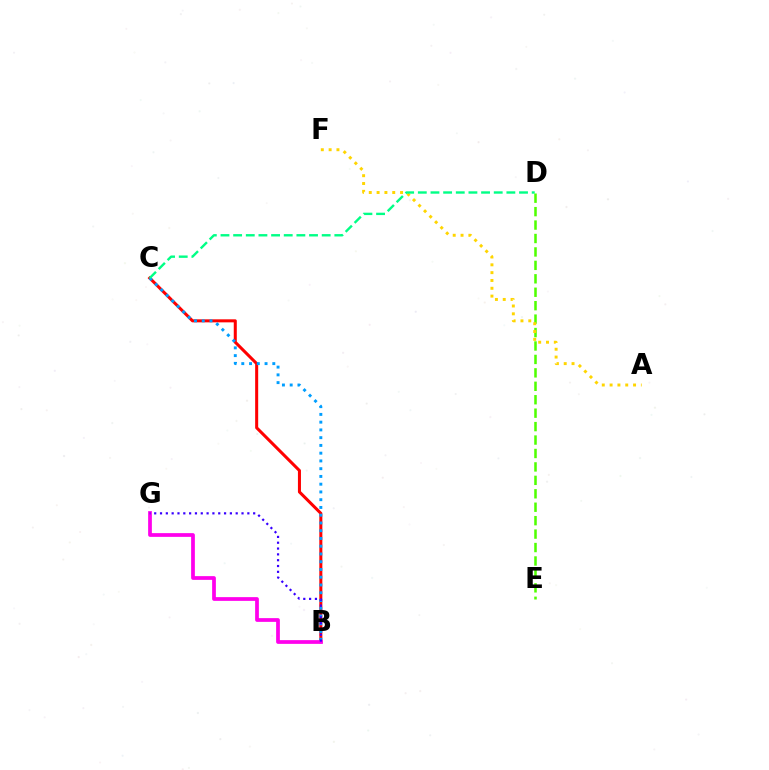{('B', 'C'): [{'color': '#ff0000', 'line_style': 'solid', 'thickness': 2.19}, {'color': '#009eff', 'line_style': 'dotted', 'thickness': 2.11}], ('D', 'E'): [{'color': '#4fff00', 'line_style': 'dashed', 'thickness': 1.83}], ('A', 'F'): [{'color': '#ffd500', 'line_style': 'dotted', 'thickness': 2.12}], ('B', 'G'): [{'color': '#ff00ed', 'line_style': 'solid', 'thickness': 2.69}, {'color': '#3700ff', 'line_style': 'dotted', 'thickness': 1.58}], ('C', 'D'): [{'color': '#00ff86', 'line_style': 'dashed', 'thickness': 1.72}]}